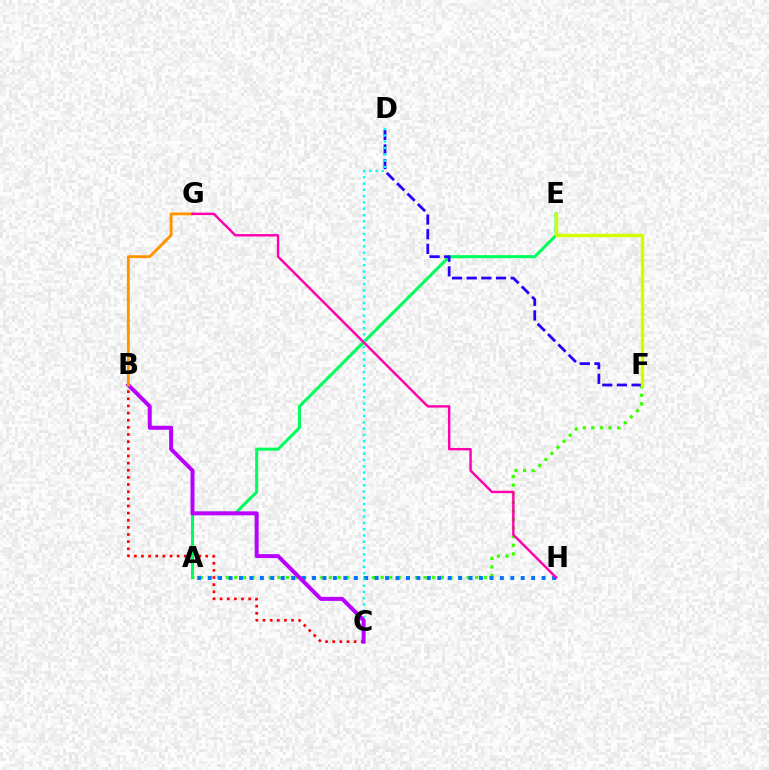{('A', 'F'): [{'color': '#3dff00', 'line_style': 'dotted', 'thickness': 2.34}], ('B', 'C'): [{'color': '#ff0000', 'line_style': 'dotted', 'thickness': 1.94}, {'color': '#b900ff', 'line_style': 'solid', 'thickness': 2.86}], ('A', 'E'): [{'color': '#00ff5c', 'line_style': 'solid', 'thickness': 2.2}], ('D', 'F'): [{'color': '#2500ff', 'line_style': 'dashed', 'thickness': 1.99}], ('A', 'H'): [{'color': '#0074ff', 'line_style': 'dotted', 'thickness': 2.84}], ('C', 'D'): [{'color': '#00fff6', 'line_style': 'dotted', 'thickness': 1.71}], ('E', 'F'): [{'color': '#d1ff00', 'line_style': 'solid', 'thickness': 2.46}], ('B', 'G'): [{'color': '#ff9400', 'line_style': 'solid', 'thickness': 2.07}], ('G', 'H'): [{'color': '#ff00ac', 'line_style': 'solid', 'thickness': 1.74}]}